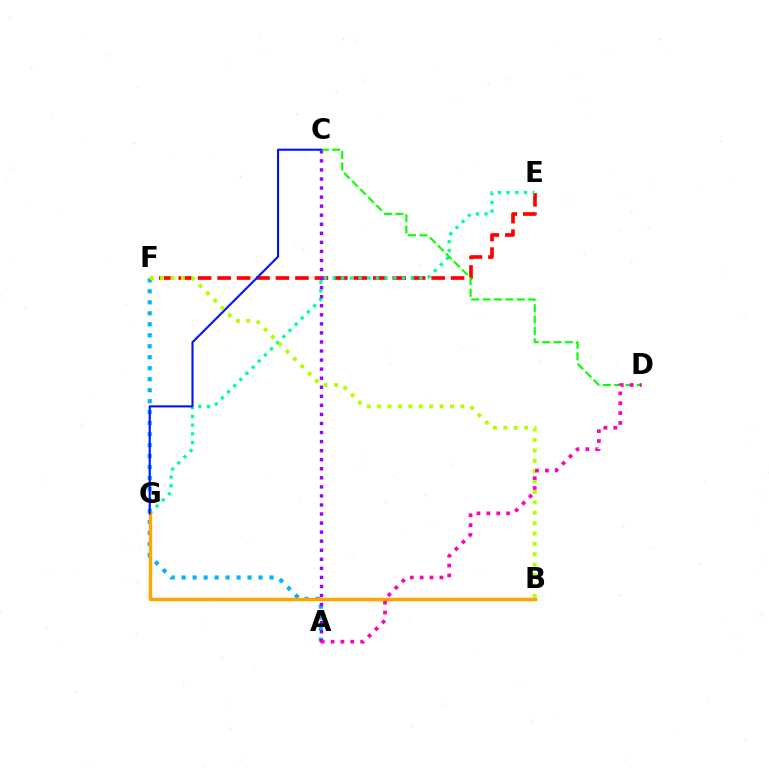{('E', 'F'): [{'color': '#ff0000', 'line_style': 'dashed', 'thickness': 2.64}], ('A', 'F'): [{'color': '#00b5ff', 'line_style': 'dotted', 'thickness': 2.98}], ('E', 'G'): [{'color': '#00ff9d', 'line_style': 'dotted', 'thickness': 2.36}], ('C', 'D'): [{'color': '#08ff00', 'line_style': 'dashed', 'thickness': 1.54}], ('B', 'G'): [{'color': '#ffa500', 'line_style': 'solid', 'thickness': 2.47}], ('C', 'G'): [{'color': '#0010ff', 'line_style': 'solid', 'thickness': 1.51}], ('B', 'F'): [{'color': '#b3ff00', 'line_style': 'dotted', 'thickness': 2.82}], ('A', 'C'): [{'color': '#9b00ff', 'line_style': 'dotted', 'thickness': 2.46}], ('A', 'D'): [{'color': '#ff00bd', 'line_style': 'dotted', 'thickness': 2.68}]}